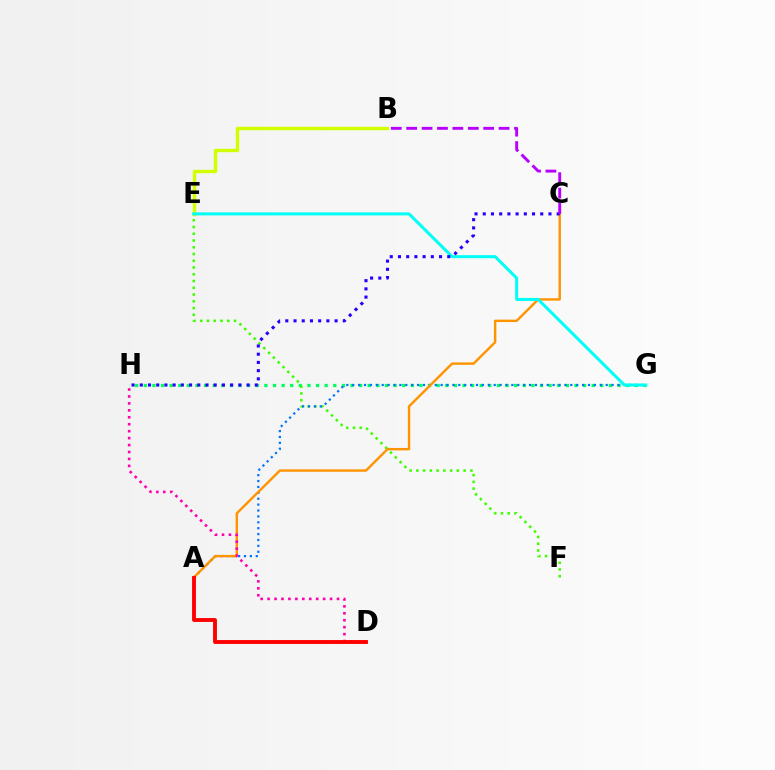{('G', 'H'): [{'color': '#00ff5c', 'line_style': 'dotted', 'thickness': 2.34}], ('B', 'E'): [{'color': '#d1ff00', 'line_style': 'solid', 'thickness': 2.46}], ('E', 'F'): [{'color': '#3dff00', 'line_style': 'dotted', 'thickness': 1.84}], ('A', 'G'): [{'color': '#0074ff', 'line_style': 'dotted', 'thickness': 1.6}], ('A', 'C'): [{'color': '#ff9400', 'line_style': 'solid', 'thickness': 1.74}], ('E', 'G'): [{'color': '#00fff6', 'line_style': 'solid', 'thickness': 2.18}], ('D', 'H'): [{'color': '#ff00ac', 'line_style': 'dotted', 'thickness': 1.89}], ('A', 'D'): [{'color': '#ff0000', 'line_style': 'solid', 'thickness': 2.79}], ('C', 'H'): [{'color': '#2500ff', 'line_style': 'dotted', 'thickness': 2.23}], ('B', 'C'): [{'color': '#b900ff', 'line_style': 'dashed', 'thickness': 2.09}]}